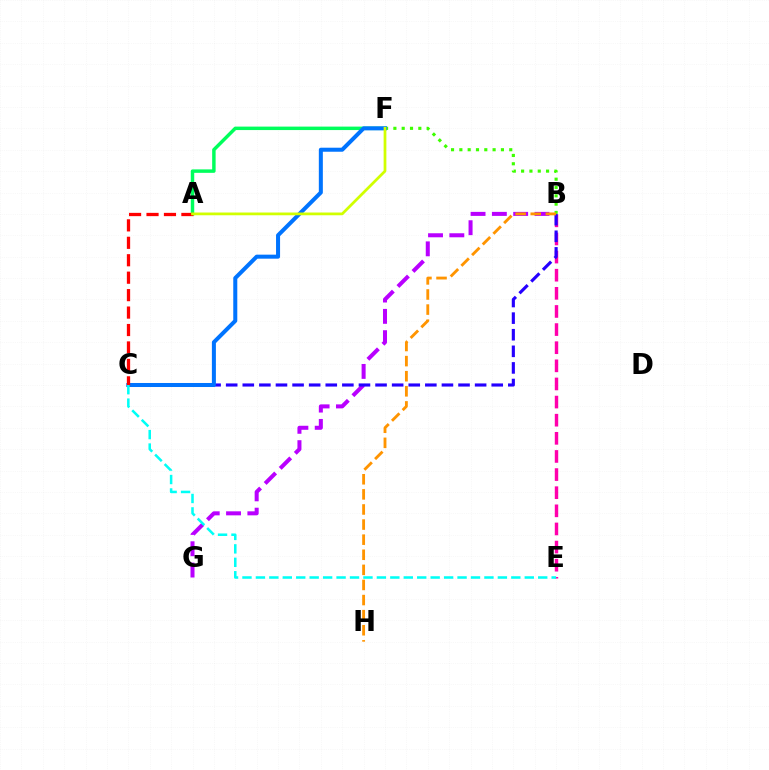{('B', 'G'): [{'color': '#b900ff', 'line_style': 'dashed', 'thickness': 2.89}], ('B', 'E'): [{'color': '#ff00ac', 'line_style': 'dashed', 'thickness': 2.46}], ('B', 'C'): [{'color': '#2500ff', 'line_style': 'dashed', 'thickness': 2.25}], ('A', 'F'): [{'color': '#00ff5c', 'line_style': 'solid', 'thickness': 2.49}, {'color': '#d1ff00', 'line_style': 'solid', 'thickness': 1.98}], ('B', 'F'): [{'color': '#3dff00', 'line_style': 'dotted', 'thickness': 2.26}], ('B', 'H'): [{'color': '#ff9400', 'line_style': 'dashed', 'thickness': 2.05}], ('C', 'F'): [{'color': '#0074ff', 'line_style': 'solid', 'thickness': 2.9}], ('A', 'C'): [{'color': '#ff0000', 'line_style': 'dashed', 'thickness': 2.37}], ('C', 'E'): [{'color': '#00fff6', 'line_style': 'dashed', 'thickness': 1.83}]}